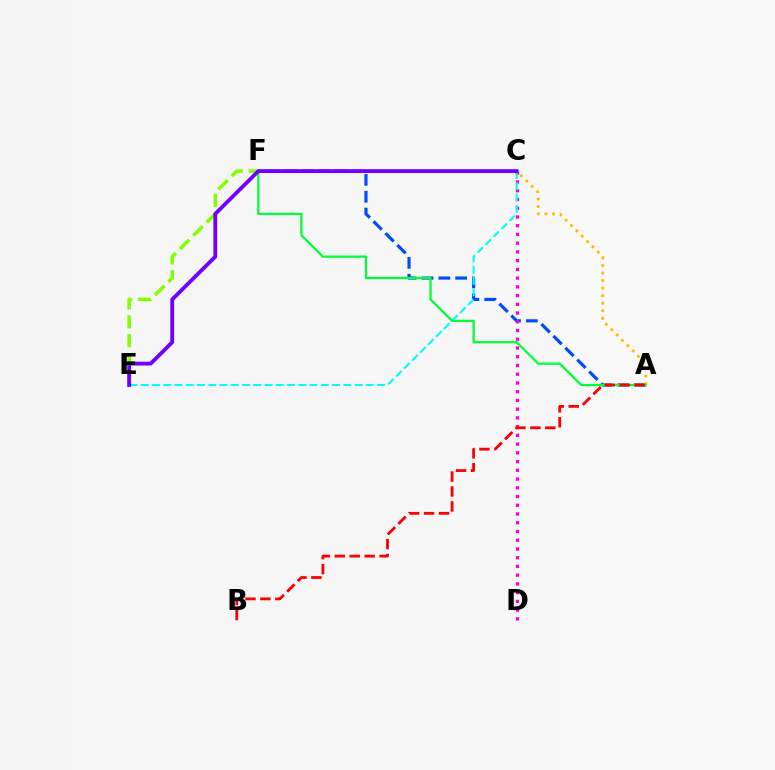{('A', 'F'): [{'color': '#004bff', 'line_style': 'dashed', 'thickness': 2.29}, {'color': '#ffbd00', 'line_style': 'dotted', 'thickness': 2.05}, {'color': '#00ff39', 'line_style': 'solid', 'thickness': 1.63}], ('E', 'F'): [{'color': '#84ff00', 'line_style': 'dashed', 'thickness': 2.56}], ('C', 'D'): [{'color': '#ff00cf', 'line_style': 'dotted', 'thickness': 2.37}], ('C', 'E'): [{'color': '#00fff6', 'line_style': 'dashed', 'thickness': 1.53}, {'color': '#7200ff', 'line_style': 'solid', 'thickness': 2.76}], ('A', 'B'): [{'color': '#ff0000', 'line_style': 'dashed', 'thickness': 2.03}]}